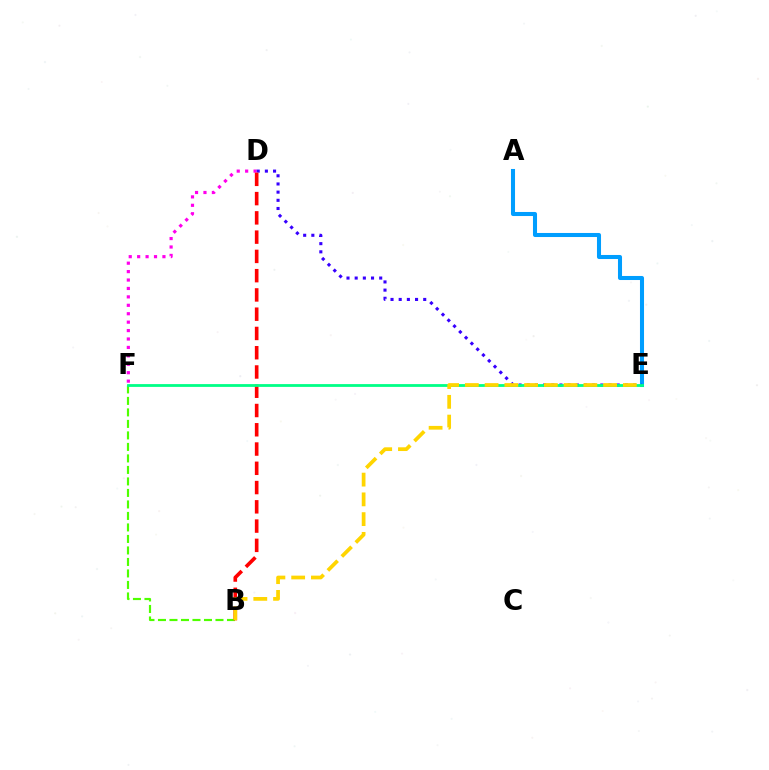{('D', 'F'): [{'color': '#ff00ed', 'line_style': 'dotted', 'thickness': 2.29}], ('A', 'E'): [{'color': '#009eff', 'line_style': 'solid', 'thickness': 2.92}], ('D', 'E'): [{'color': '#3700ff', 'line_style': 'dotted', 'thickness': 2.22}], ('B', 'F'): [{'color': '#4fff00', 'line_style': 'dashed', 'thickness': 1.56}], ('B', 'D'): [{'color': '#ff0000', 'line_style': 'dashed', 'thickness': 2.62}], ('E', 'F'): [{'color': '#00ff86', 'line_style': 'solid', 'thickness': 2.01}], ('B', 'E'): [{'color': '#ffd500', 'line_style': 'dashed', 'thickness': 2.68}]}